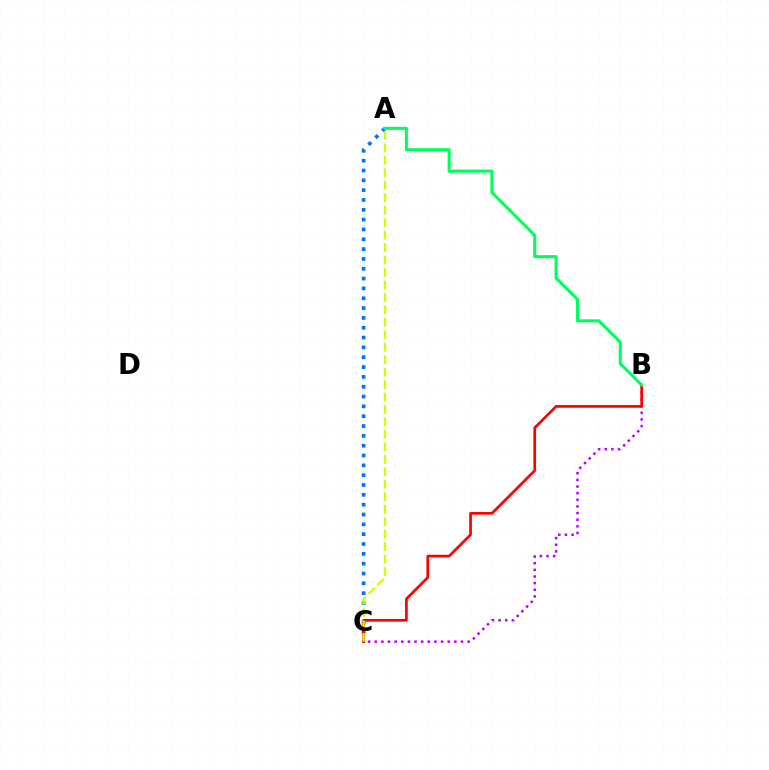{('B', 'C'): [{'color': '#b900ff', 'line_style': 'dotted', 'thickness': 1.8}, {'color': '#ff0000', 'line_style': 'solid', 'thickness': 1.95}], ('A', 'C'): [{'color': '#0074ff', 'line_style': 'dotted', 'thickness': 2.67}, {'color': '#d1ff00', 'line_style': 'dashed', 'thickness': 1.69}], ('A', 'B'): [{'color': '#00ff5c', 'line_style': 'solid', 'thickness': 2.2}]}